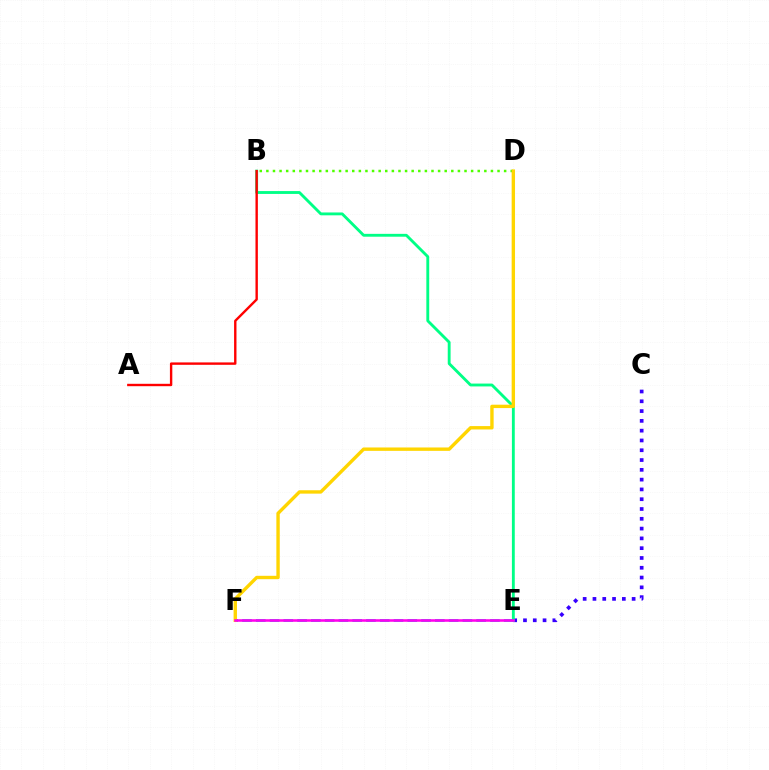{('C', 'E'): [{'color': '#3700ff', 'line_style': 'dotted', 'thickness': 2.66}], ('B', 'E'): [{'color': '#00ff86', 'line_style': 'solid', 'thickness': 2.06}], ('B', 'D'): [{'color': '#4fff00', 'line_style': 'dotted', 'thickness': 1.79}], ('E', 'F'): [{'color': '#009eff', 'line_style': 'dashed', 'thickness': 1.87}, {'color': '#ff00ed', 'line_style': 'solid', 'thickness': 1.84}], ('A', 'B'): [{'color': '#ff0000', 'line_style': 'solid', 'thickness': 1.72}], ('D', 'F'): [{'color': '#ffd500', 'line_style': 'solid', 'thickness': 2.43}]}